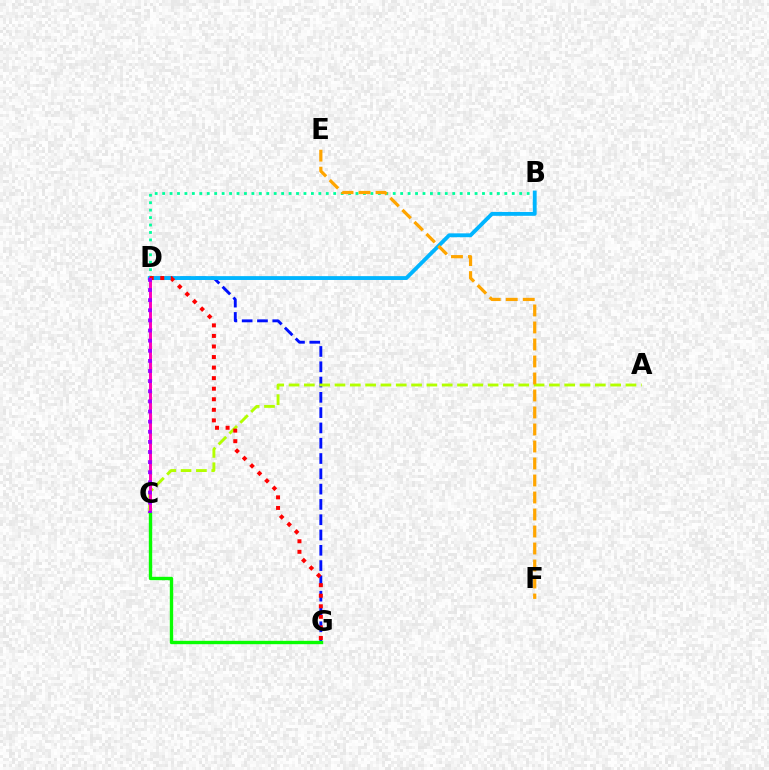{('B', 'D'): [{'color': '#00ff9d', 'line_style': 'dotted', 'thickness': 2.02}, {'color': '#00b5ff', 'line_style': 'solid', 'thickness': 2.77}], ('D', 'G'): [{'color': '#0010ff', 'line_style': 'dashed', 'thickness': 2.08}, {'color': '#ff0000', 'line_style': 'dotted', 'thickness': 2.87}], ('A', 'C'): [{'color': '#b3ff00', 'line_style': 'dashed', 'thickness': 2.08}], ('C', 'D'): [{'color': '#ff00bd', 'line_style': 'solid', 'thickness': 2.15}, {'color': '#9b00ff', 'line_style': 'dotted', 'thickness': 2.75}], ('E', 'F'): [{'color': '#ffa500', 'line_style': 'dashed', 'thickness': 2.31}], ('C', 'G'): [{'color': '#08ff00', 'line_style': 'solid', 'thickness': 2.43}]}